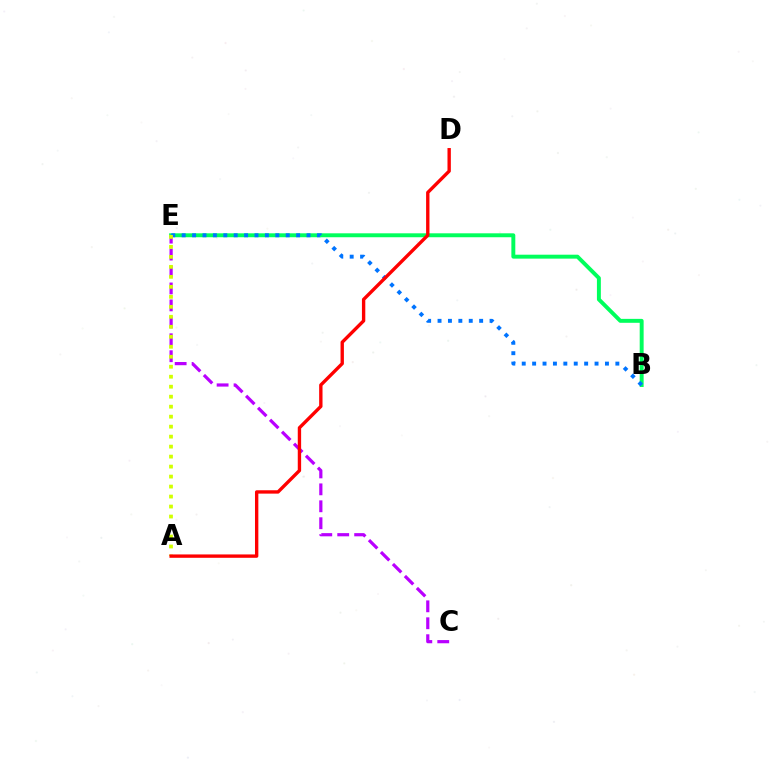{('B', 'E'): [{'color': '#00ff5c', 'line_style': 'solid', 'thickness': 2.83}, {'color': '#0074ff', 'line_style': 'dotted', 'thickness': 2.83}], ('C', 'E'): [{'color': '#b900ff', 'line_style': 'dashed', 'thickness': 2.3}], ('A', 'E'): [{'color': '#d1ff00', 'line_style': 'dotted', 'thickness': 2.71}], ('A', 'D'): [{'color': '#ff0000', 'line_style': 'solid', 'thickness': 2.42}]}